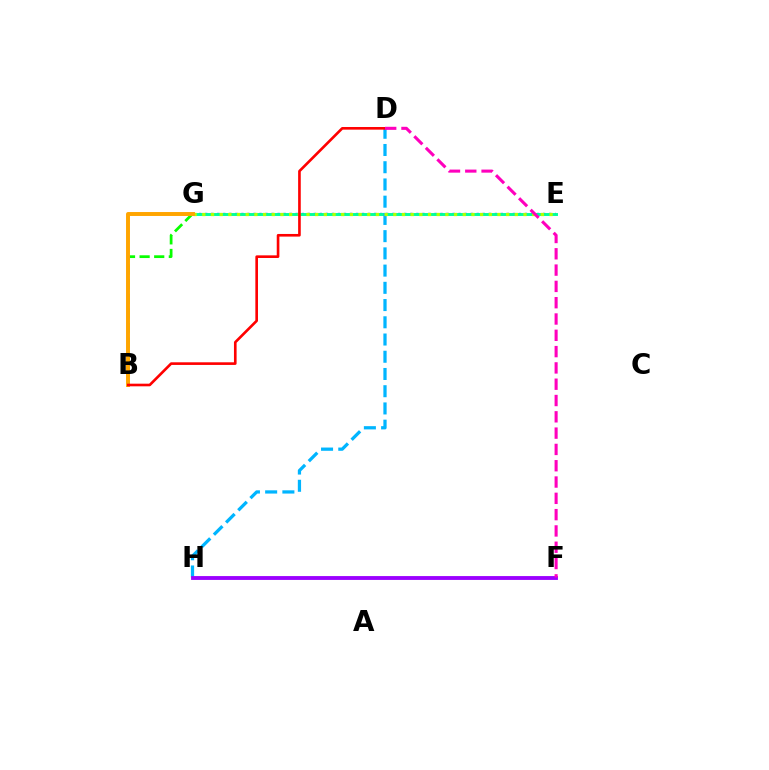{('B', 'G'): [{'color': '#08ff00', 'line_style': 'dashed', 'thickness': 1.98}, {'color': '#ffa500', 'line_style': 'solid', 'thickness': 2.84}], ('E', 'G'): [{'color': '#0010ff', 'line_style': 'dotted', 'thickness': 1.64}, {'color': '#00ff9d', 'line_style': 'solid', 'thickness': 2.11}, {'color': '#b3ff00', 'line_style': 'dotted', 'thickness': 2.36}], ('D', 'H'): [{'color': '#00b5ff', 'line_style': 'dashed', 'thickness': 2.34}], ('F', 'H'): [{'color': '#9b00ff', 'line_style': 'solid', 'thickness': 2.77}], ('B', 'D'): [{'color': '#ff0000', 'line_style': 'solid', 'thickness': 1.9}], ('D', 'F'): [{'color': '#ff00bd', 'line_style': 'dashed', 'thickness': 2.21}]}